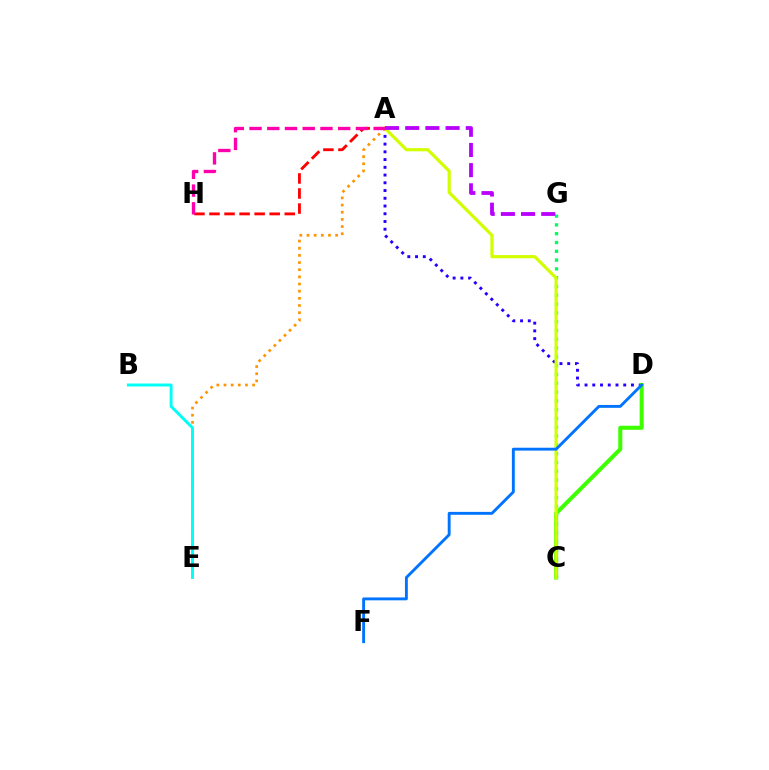{('A', 'D'): [{'color': '#2500ff', 'line_style': 'dotted', 'thickness': 2.1}], ('C', 'D'): [{'color': '#3dff00', 'line_style': 'solid', 'thickness': 2.91}], ('A', 'E'): [{'color': '#ff9400', 'line_style': 'dotted', 'thickness': 1.95}], ('B', 'E'): [{'color': '#00fff6', 'line_style': 'solid', 'thickness': 2.12}], ('C', 'G'): [{'color': '#00ff5c', 'line_style': 'dotted', 'thickness': 2.39}], ('A', 'C'): [{'color': '#d1ff00', 'line_style': 'solid', 'thickness': 2.28}], ('D', 'F'): [{'color': '#0074ff', 'line_style': 'solid', 'thickness': 2.08}], ('A', 'H'): [{'color': '#ff0000', 'line_style': 'dashed', 'thickness': 2.04}, {'color': '#ff00ac', 'line_style': 'dashed', 'thickness': 2.41}], ('A', 'G'): [{'color': '#b900ff', 'line_style': 'dashed', 'thickness': 2.74}]}